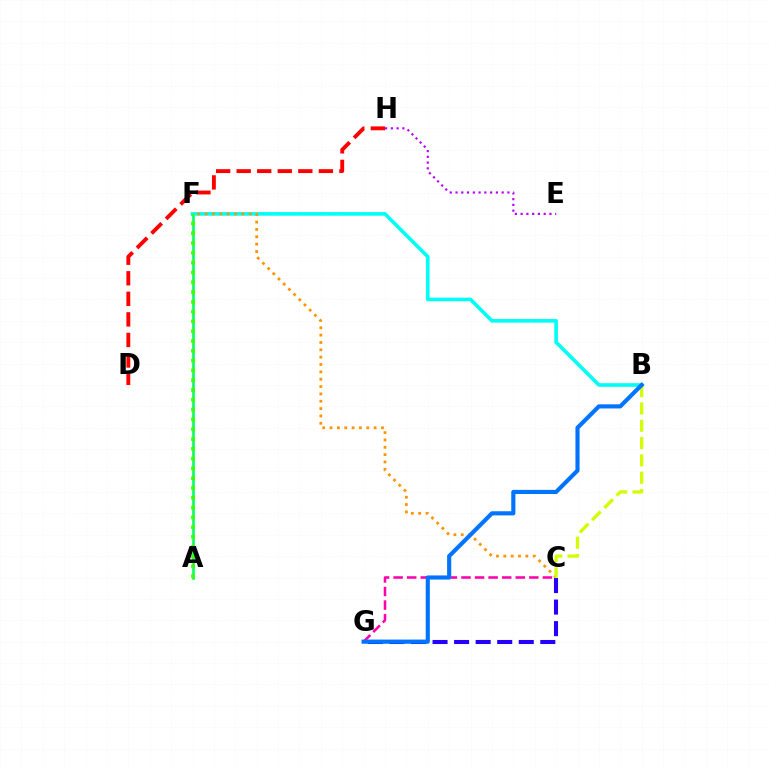{('A', 'F'): [{'color': '#00ff5c', 'line_style': 'solid', 'thickness': 1.86}, {'color': '#3dff00', 'line_style': 'dotted', 'thickness': 2.66}], ('C', 'G'): [{'color': '#2500ff', 'line_style': 'dashed', 'thickness': 2.93}, {'color': '#ff00ac', 'line_style': 'dashed', 'thickness': 1.84}], ('B', 'F'): [{'color': '#00fff6', 'line_style': 'solid', 'thickness': 2.61}], ('D', 'H'): [{'color': '#ff0000', 'line_style': 'dashed', 'thickness': 2.79}], ('C', 'F'): [{'color': '#ff9400', 'line_style': 'dotted', 'thickness': 2.0}], ('B', 'C'): [{'color': '#d1ff00', 'line_style': 'dashed', 'thickness': 2.36}], ('E', 'H'): [{'color': '#b900ff', 'line_style': 'dotted', 'thickness': 1.57}], ('B', 'G'): [{'color': '#0074ff', 'line_style': 'solid', 'thickness': 2.98}]}